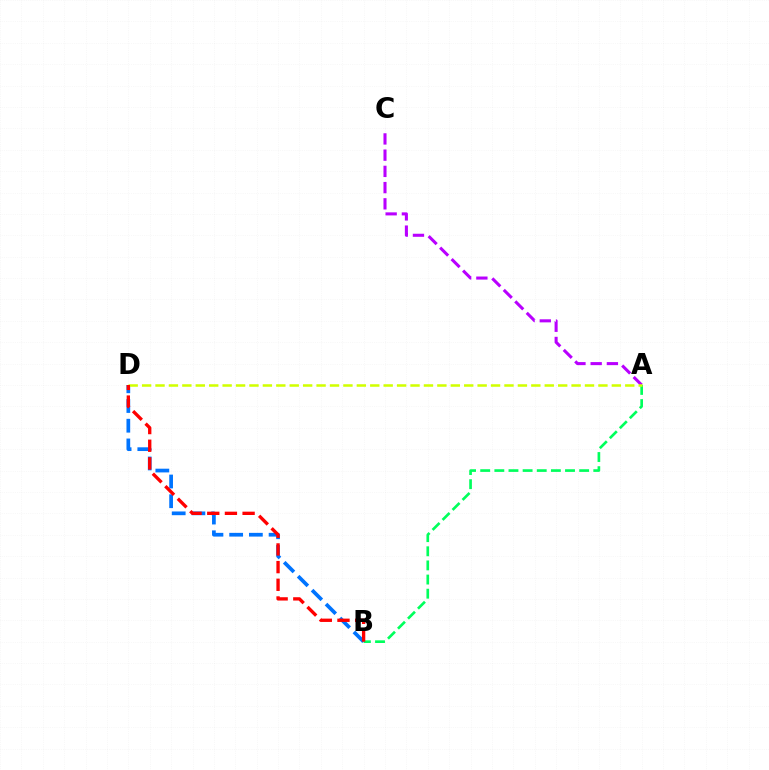{('A', 'B'): [{'color': '#00ff5c', 'line_style': 'dashed', 'thickness': 1.92}], ('B', 'D'): [{'color': '#0074ff', 'line_style': 'dashed', 'thickness': 2.68}, {'color': '#ff0000', 'line_style': 'dashed', 'thickness': 2.4}], ('A', 'C'): [{'color': '#b900ff', 'line_style': 'dashed', 'thickness': 2.2}], ('A', 'D'): [{'color': '#d1ff00', 'line_style': 'dashed', 'thickness': 1.82}]}